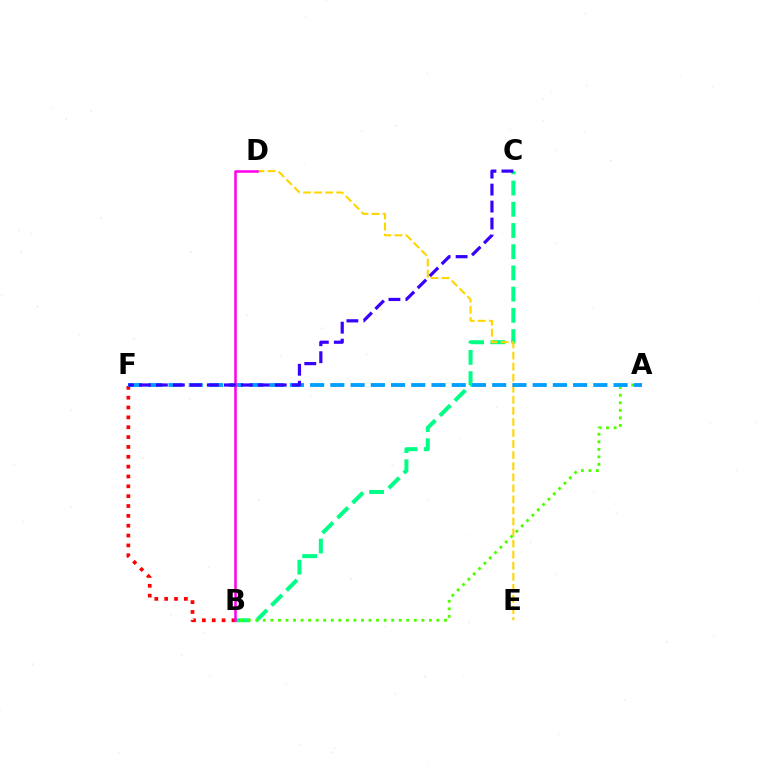{('B', 'F'): [{'color': '#ff0000', 'line_style': 'dotted', 'thickness': 2.68}], ('B', 'C'): [{'color': '#00ff86', 'line_style': 'dashed', 'thickness': 2.88}], ('D', 'E'): [{'color': '#ffd500', 'line_style': 'dashed', 'thickness': 1.5}], ('A', 'B'): [{'color': '#4fff00', 'line_style': 'dotted', 'thickness': 2.05}], ('A', 'F'): [{'color': '#009eff', 'line_style': 'dashed', 'thickness': 2.75}], ('B', 'D'): [{'color': '#ff00ed', 'line_style': 'solid', 'thickness': 1.83}], ('C', 'F'): [{'color': '#3700ff', 'line_style': 'dashed', 'thickness': 2.31}]}